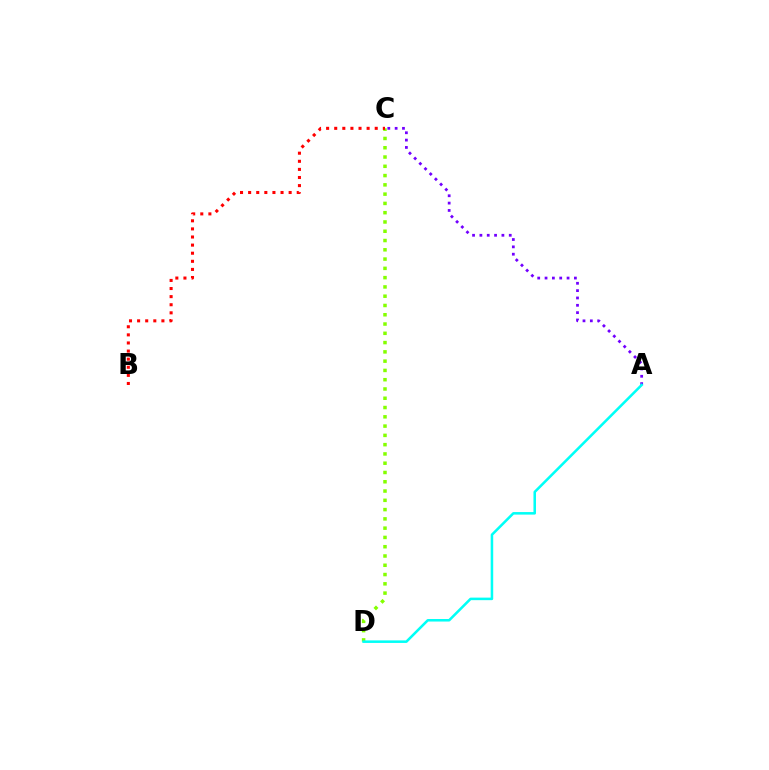{('A', 'C'): [{'color': '#7200ff', 'line_style': 'dotted', 'thickness': 1.99}], ('C', 'D'): [{'color': '#84ff00', 'line_style': 'dotted', 'thickness': 2.52}], ('B', 'C'): [{'color': '#ff0000', 'line_style': 'dotted', 'thickness': 2.2}], ('A', 'D'): [{'color': '#00fff6', 'line_style': 'solid', 'thickness': 1.83}]}